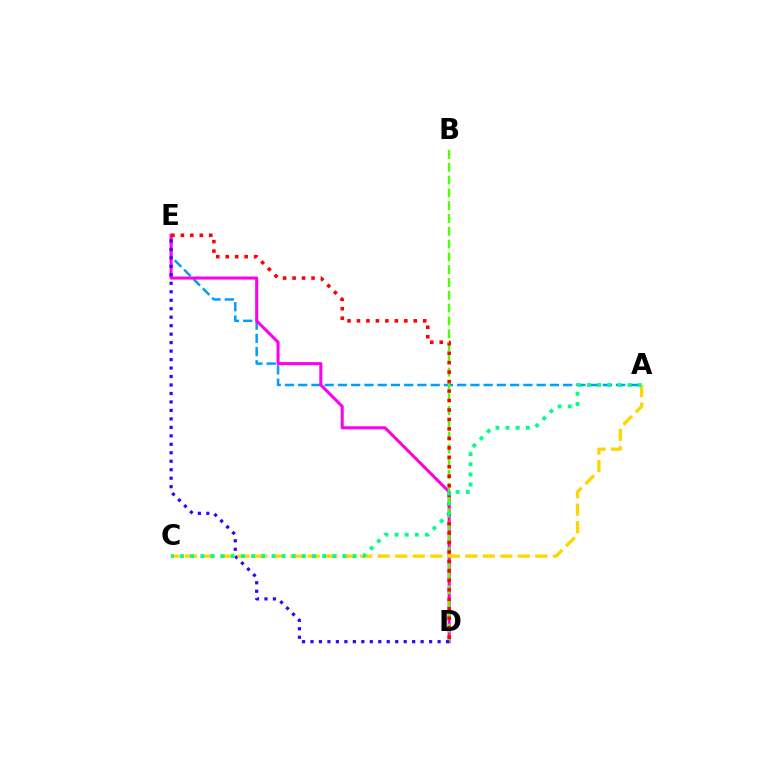{('A', 'E'): [{'color': '#009eff', 'line_style': 'dashed', 'thickness': 1.8}], ('D', 'E'): [{'color': '#ff00ed', 'line_style': 'solid', 'thickness': 2.19}, {'color': '#ff0000', 'line_style': 'dotted', 'thickness': 2.57}, {'color': '#3700ff', 'line_style': 'dotted', 'thickness': 2.3}], ('B', 'D'): [{'color': '#4fff00', 'line_style': 'dashed', 'thickness': 1.74}], ('A', 'C'): [{'color': '#ffd500', 'line_style': 'dashed', 'thickness': 2.38}, {'color': '#00ff86', 'line_style': 'dotted', 'thickness': 2.76}]}